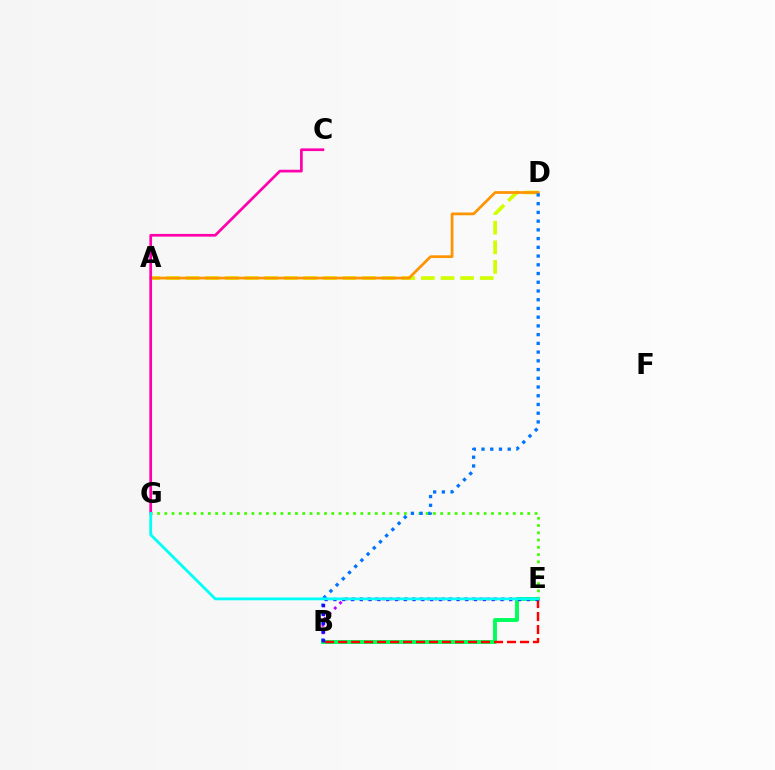{('B', 'E'): [{'color': '#b900ff', 'line_style': 'dotted', 'thickness': 2.03}, {'color': '#00ff5c', 'line_style': 'solid', 'thickness': 2.82}, {'color': '#ff0000', 'line_style': 'dashed', 'thickness': 1.76}, {'color': '#2500ff', 'line_style': 'dotted', 'thickness': 2.39}], ('E', 'G'): [{'color': '#3dff00', 'line_style': 'dotted', 'thickness': 1.97}, {'color': '#00fff6', 'line_style': 'solid', 'thickness': 2.02}], ('A', 'D'): [{'color': '#d1ff00', 'line_style': 'dashed', 'thickness': 2.66}, {'color': '#ff9400', 'line_style': 'solid', 'thickness': 1.98}], ('B', 'D'): [{'color': '#0074ff', 'line_style': 'dotted', 'thickness': 2.37}], ('C', 'G'): [{'color': '#ff00ac', 'line_style': 'solid', 'thickness': 1.95}]}